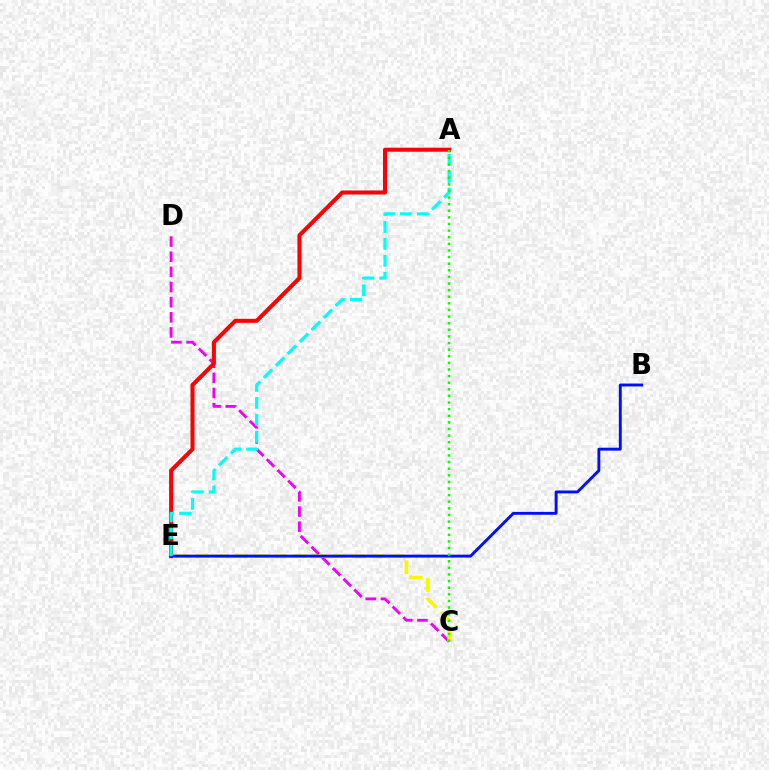{('C', 'D'): [{'color': '#ee00ff', 'line_style': 'dashed', 'thickness': 2.06}], ('C', 'E'): [{'color': '#fcf500', 'line_style': 'dashed', 'thickness': 2.66}], ('A', 'E'): [{'color': '#ff0000', 'line_style': 'solid', 'thickness': 2.91}, {'color': '#00fff6', 'line_style': 'dashed', 'thickness': 2.3}], ('B', 'E'): [{'color': '#0010ff', 'line_style': 'solid', 'thickness': 2.09}], ('A', 'C'): [{'color': '#08ff00', 'line_style': 'dotted', 'thickness': 1.8}]}